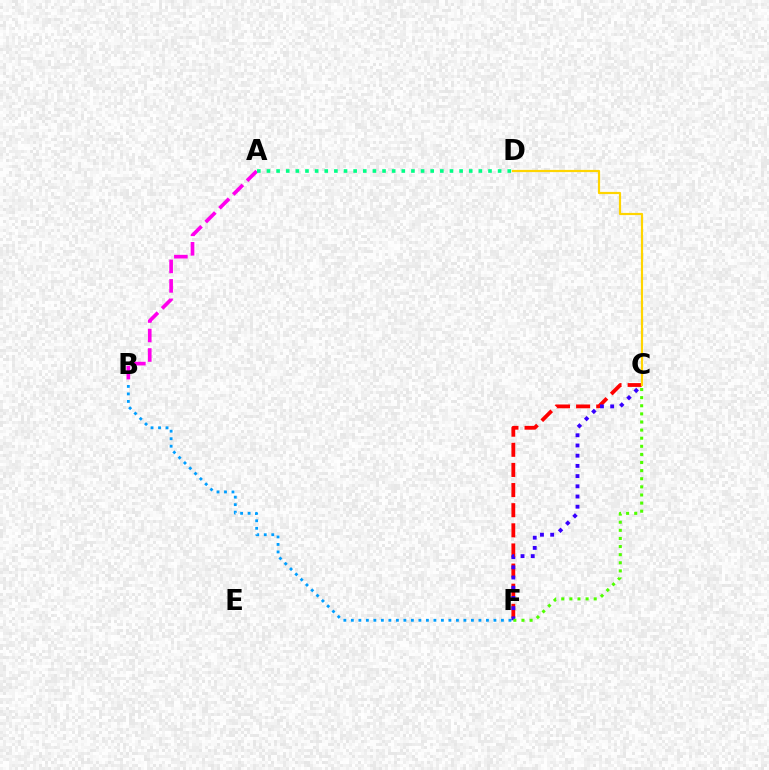{('C', 'F'): [{'color': '#ff0000', 'line_style': 'dashed', 'thickness': 2.73}, {'color': '#3700ff', 'line_style': 'dotted', 'thickness': 2.77}, {'color': '#4fff00', 'line_style': 'dotted', 'thickness': 2.2}], ('B', 'F'): [{'color': '#009eff', 'line_style': 'dotted', 'thickness': 2.04}], ('A', 'B'): [{'color': '#ff00ed', 'line_style': 'dashed', 'thickness': 2.65}], ('A', 'D'): [{'color': '#00ff86', 'line_style': 'dotted', 'thickness': 2.62}], ('C', 'D'): [{'color': '#ffd500', 'line_style': 'solid', 'thickness': 1.58}]}